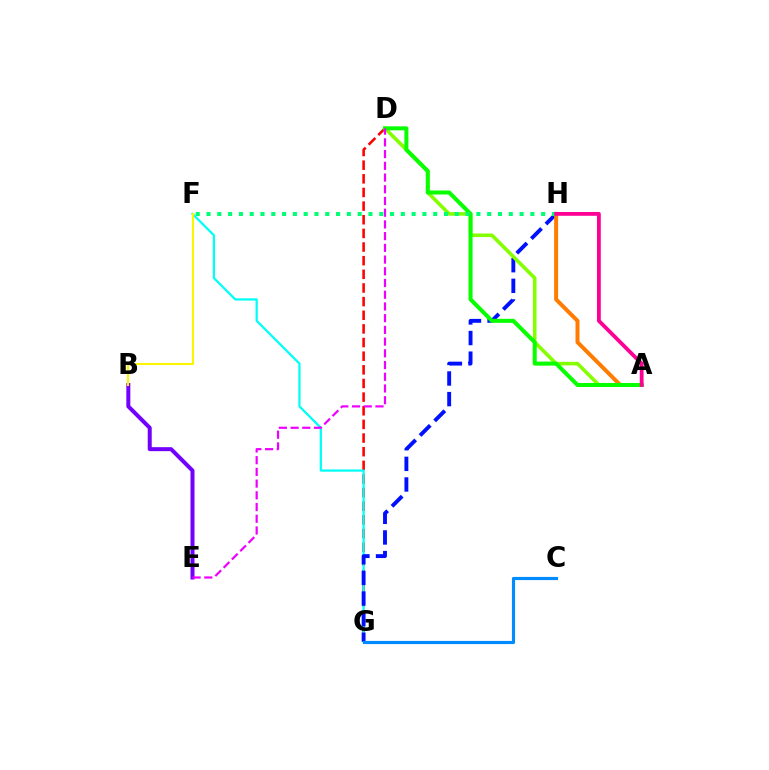{('D', 'G'): [{'color': '#ff0000', 'line_style': 'dashed', 'thickness': 1.85}], ('B', 'E'): [{'color': '#7200ff', 'line_style': 'solid', 'thickness': 2.87}], ('F', 'G'): [{'color': '#00fff6', 'line_style': 'solid', 'thickness': 1.61}], ('B', 'F'): [{'color': '#fcf500', 'line_style': 'solid', 'thickness': 1.52}], ('G', 'H'): [{'color': '#0010ff', 'line_style': 'dashed', 'thickness': 2.8}], ('A', 'H'): [{'color': '#ff7c00', 'line_style': 'solid', 'thickness': 2.86}, {'color': '#ff0094', 'line_style': 'solid', 'thickness': 2.74}], ('A', 'D'): [{'color': '#84ff00', 'line_style': 'solid', 'thickness': 2.58}, {'color': '#08ff00', 'line_style': 'solid', 'thickness': 2.89}], ('F', 'H'): [{'color': '#00ff74', 'line_style': 'dotted', 'thickness': 2.93}], ('D', 'E'): [{'color': '#ee00ff', 'line_style': 'dashed', 'thickness': 1.59}], ('C', 'G'): [{'color': '#008cff', 'line_style': 'solid', 'thickness': 2.26}]}